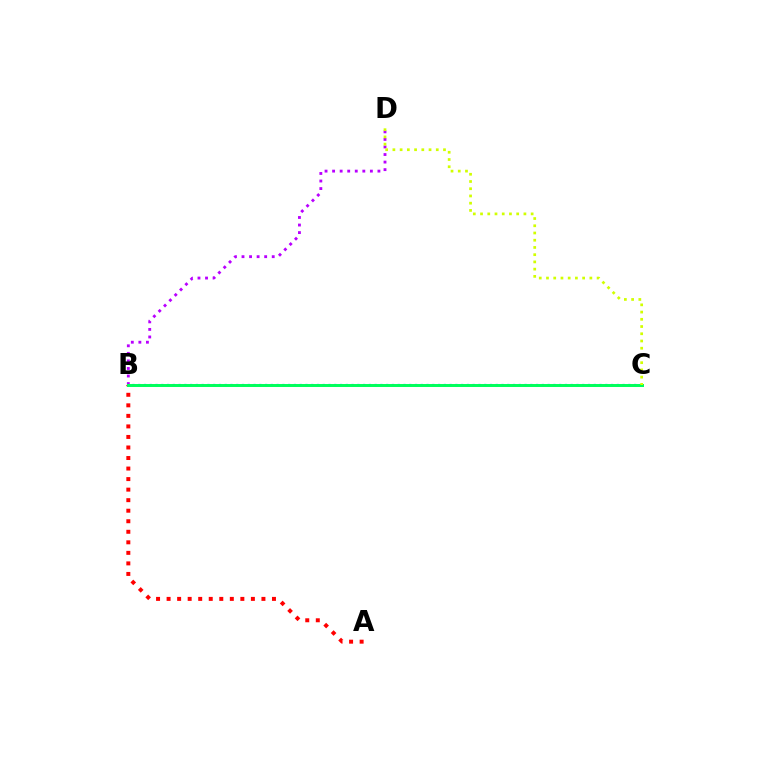{('B', 'C'): [{'color': '#0074ff', 'line_style': 'dotted', 'thickness': 1.57}, {'color': '#00ff5c', 'line_style': 'solid', 'thickness': 2.14}], ('B', 'D'): [{'color': '#b900ff', 'line_style': 'dotted', 'thickness': 2.05}], ('A', 'B'): [{'color': '#ff0000', 'line_style': 'dotted', 'thickness': 2.86}], ('C', 'D'): [{'color': '#d1ff00', 'line_style': 'dotted', 'thickness': 1.96}]}